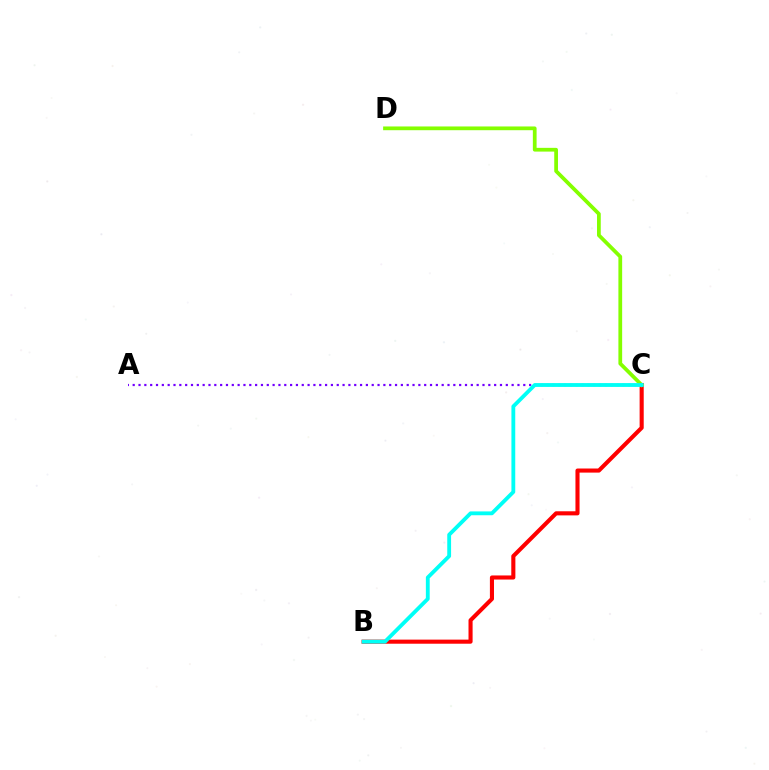{('B', 'C'): [{'color': '#ff0000', 'line_style': 'solid', 'thickness': 2.95}, {'color': '#00fff6', 'line_style': 'solid', 'thickness': 2.76}], ('C', 'D'): [{'color': '#84ff00', 'line_style': 'solid', 'thickness': 2.7}], ('A', 'C'): [{'color': '#7200ff', 'line_style': 'dotted', 'thickness': 1.58}]}